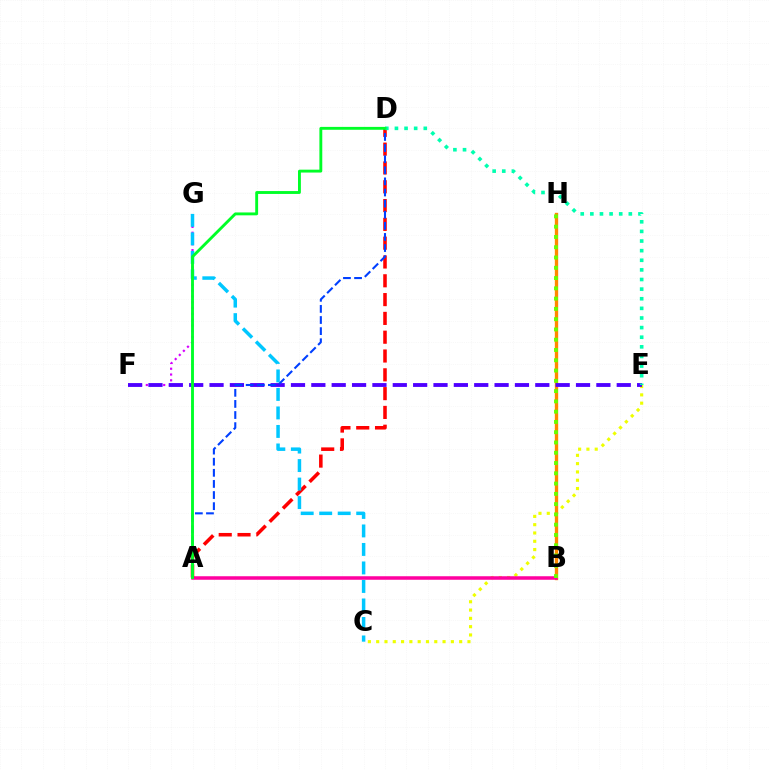{('C', 'E'): [{'color': '#eeff00', 'line_style': 'dotted', 'thickness': 2.25}], ('F', 'G'): [{'color': '#d600ff', 'line_style': 'dotted', 'thickness': 1.57}], ('B', 'H'): [{'color': '#ff8800', 'line_style': 'solid', 'thickness': 2.42}, {'color': '#66ff00', 'line_style': 'dotted', 'thickness': 2.79}], ('A', 'B'): [{'color': '#ff00a0', 'line_style': 'solid', 'thickness': 2.53}], ('E', 'F'): [{'color': '#4f00ff', 'line_style': 'dashed', 'thickness': 2.77}], ('A', 'D'): [{'color': '#ff0000', 'line_style': 'dashed', 'thickness': 2.55}, {'color': '#003fff', 'line_style': 'dashed', 'thickness': 1.51}, {'color': '#00ff27', 'line_style': 'solid', 'thickness': 2.07}], ('C', 'G'): [{'color': '#00c7ff', 'line_style': 'dashed', 'thickness': 2.51}], ('D', 'E'): [{'color': '#00ffaf', 'line_style': 'dotted', 'thickness': 2.61}]}